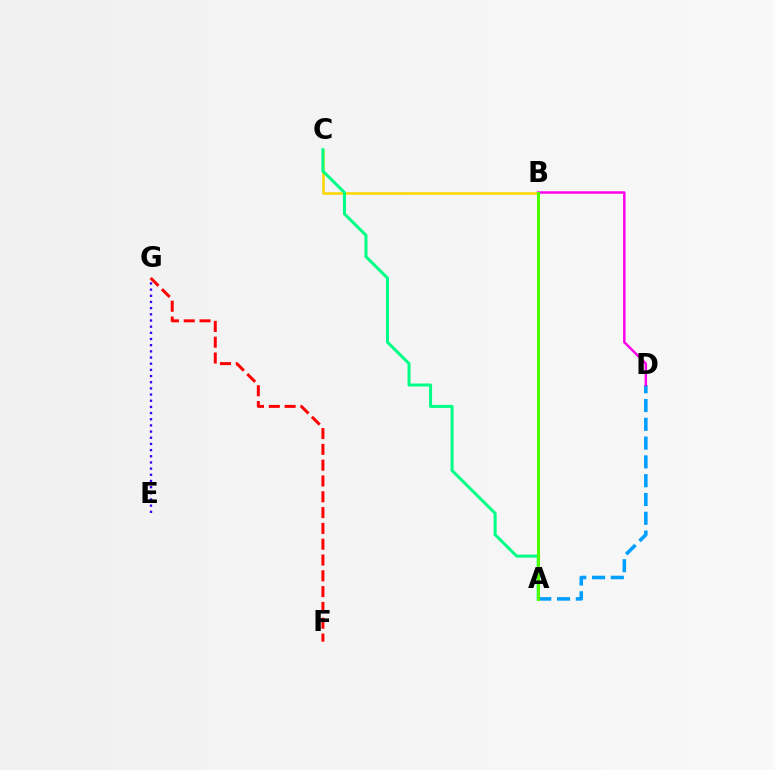{('A', 'D'): [{'color': '#009eff', 'line_style': 'dashed', 'thickness': 2.55}], ('B', 'C'): [{'color': '#ffd500', 'line_style': 'solid', 'thickness': 1.82}], ('B', 'D'): [{'color': '#ff00ed', 'line_style': 'solid', 'thickness': 1.78}], ('A', 'C'): [{'color': '#00ff86', 'line_style': 'solid', 'thickness': 2.18}], ('A', 'B'): [{'color': '#4fff00', 'line_style': 'solid', 'thickness': 2.19}], ('E', 'G'): [{'color': '#3700ff', 'line_style': 'dotted', 'thickness': 1.68}], ('F', 'G'): [{'color': '#ff0000', 'line_style': 'dashed', 'thickness': 2.15}]}